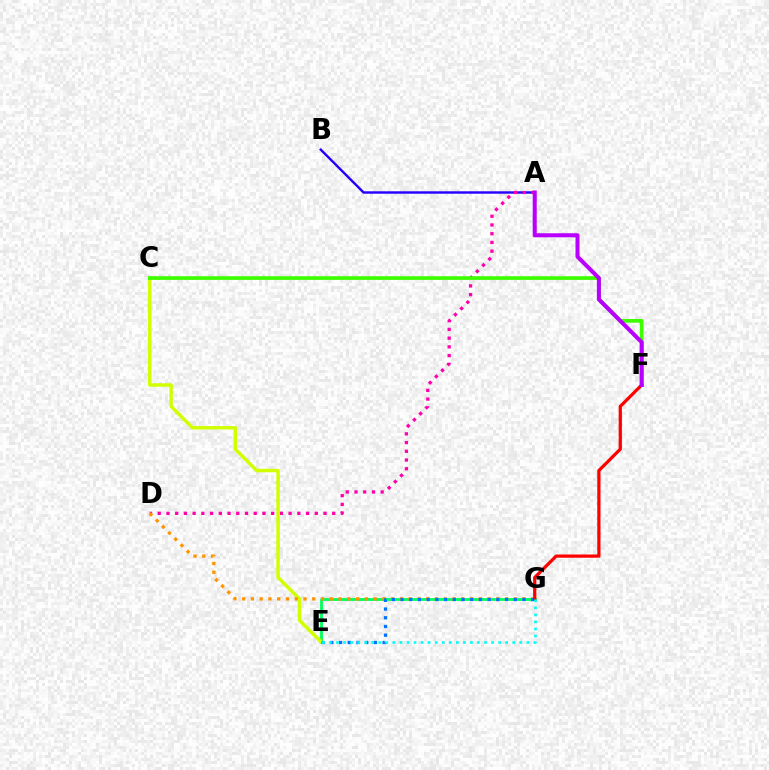{('A', 'B'): [{'color': '#2500ff', 'line_style': 'solid', 'thickness': 1.75}], ('E', 'G'): [{'color': '#00ff5c', 'line_style': 'solid', 'thickness': 2.02}, {'color': '#0074ff', 'line_style': 'dotted', 'thickness': 2.37}, {'color': '#00fff6', 'line_style': 'dotted', 'thickness': 1.92}], ('A', 'D'): [{'color': '#ff00ac', 'line_style': 'dotted', 'thickness': 2.37}], ('C', 'E'): [{'color': '#d1ff00', 'line_style': 'solid', 'thickness': 2.49}], ('C', 'F'): [{'color': '#3dff00', 'line_style': 'solid', 'thickness': 2.67}], ('D', 'G'): [{'color': '#ff9400', 'line_style': 'dotted', 'thickness': 2.38}], ('F', 'G'): [{'color': '#ff0000', 'line_style': 'solid', 'thickness': 2.32}], ('A', 'F'): [{'color': '#b900ff', 'line_style': 'solid', 'thickness': 2.91}]}